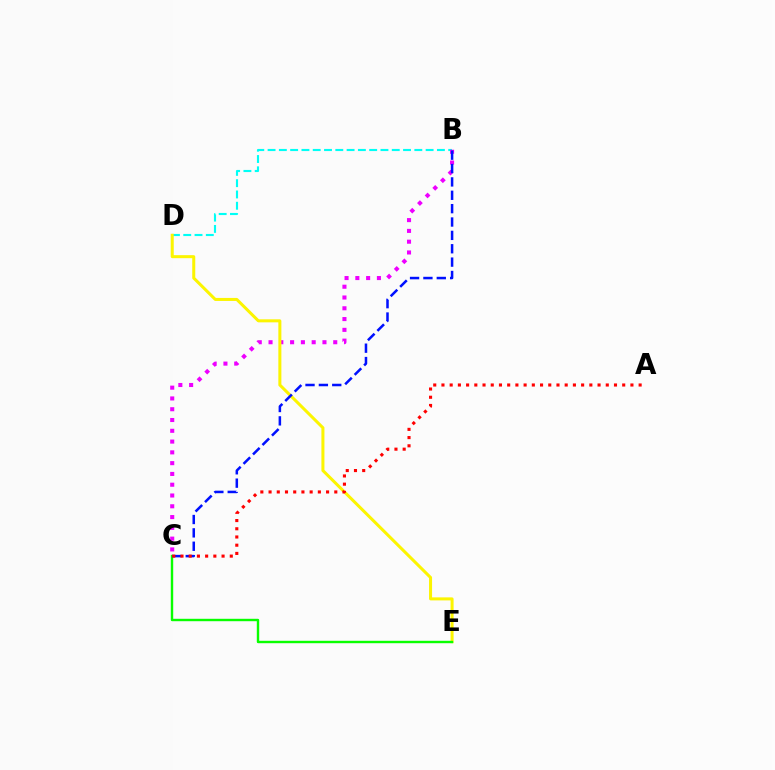{('B', 'D'): [{'color': '#00fff6', 'line_style': 'dashed', 'thickness': 1.53}], ('B', 'C'): [{'color': '#ee00ff', 'line_style': 'dotted', 'thickness': 2.93}, {'color': '#0010ff', 'line_style': 'dashed', 'thickness': 1.82}], ('D', 'E'): [{'color': '#fcf500', 'line_style': 'solid', 'thickness': 2.18}], ('C', 'E'): [{'color': '#08ff00', 'line_style': 'solid', 'thickness': 1.73}], ('A', 'C'): [{'color': '#ff0000', 'line_style': 'dotted', 'thickness': 2.23}]}